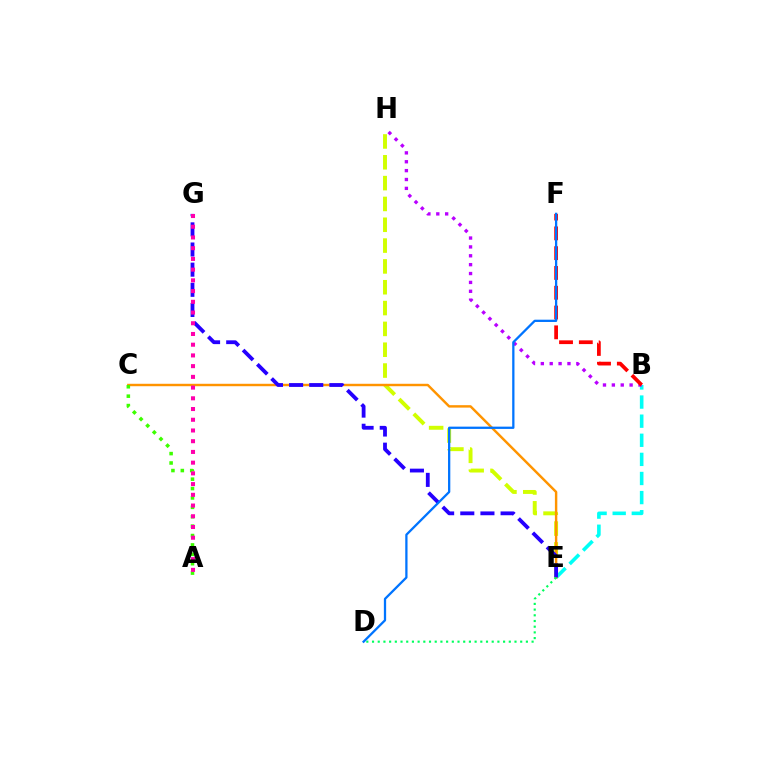{('B', 'E'): [{'color': '#00fff6', 'line_style': 'dashed', 'thickness': 2.6}], ('E', 'H'): [{'color': '#d1ff00', 'line_style': 'dashed', 'thickness': 2.83}], ('C', 'E'): [{'color': '#ff9400', 'line_style': 'solid', 'thickness': 1.75}], ('E', 'G'): [{'color': '#2500ff', 'line_style': 'dashed', 'thickness': 2.74}], ('A', 'C'): [{'color': '#3dff00', 'line_style': 'dotted', 'thickness': 2.55}], ('B', 'H'): [{'color': '#b900ff', 'line_style': 'dotted', 'thickness': 2.41}], ('D', 'E'): [{'color': '#00ff5c', 'line_style': 'dotted', 'thickness': 1.55}], ('B', 'F'): [{'color': '#ff0000', 'line_style': 'dashed', 'thickness': 2.69}], ('D', 'F'): [{'color': '#0074ff', 'line_style': 'solid', 'thickness': 1.64}], ('A', 'G'): [{'color': '#ff00ac', 'line_style': 'dotted', 'thickness': 2.91}]}